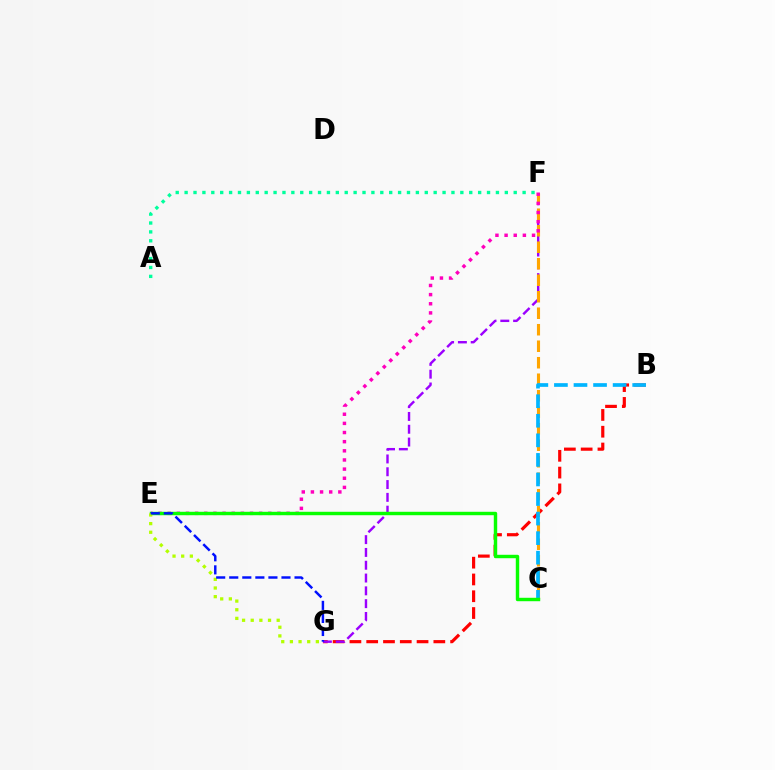{('B', 'G'): [{'color': '#ff0000', 'line_style': 'dashed', 'thickness': 2.28}], ('F', 'G'): [{'color': '#9b00ff', 'line_style': 'dashed', 'thickness': 1.74}], ('C', 'F'): [{'color': '#ffa500', 'line_style': 'dashed', 'thickness': 2.24}], ('A', 'F'): [{'color': '#00ff9d', 'line_style': 'dotted', 'thickness': 2.42}], ('B', 'C'): [{'color': '#00b5ff', 'line_style': 'dashed', 'thickness': 2.66}], ('E', 'F'): [{'color': '#ff00bd', 'line_style': 'dotted', 'thickness': 2.48}], ('C', 'E'): [{'color': '#08ff00', 'line_style': 'solid', 'thickness': 2.47}], ('E', 'G'): [{'color': '#b3ff00', 'line_style': 'dotted', 'thickness': 2.35}, {'color': '#0010ff', 'line_style': 'dashed', 'thickness': 1.77}]}